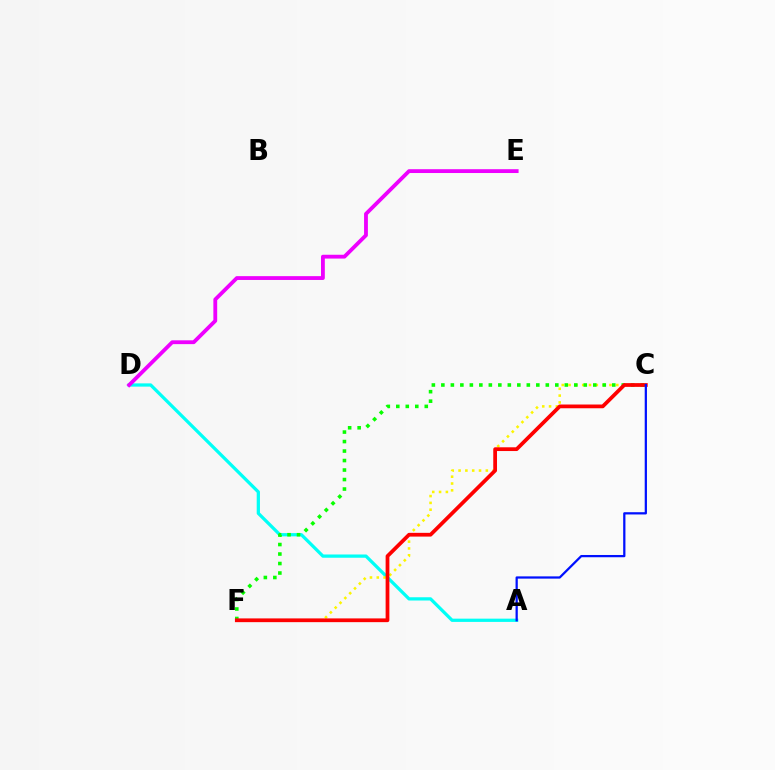{('A', 'D'): [{'color': '#00fff6', 'line_style': 'solid', 'thickness': 2.34}], ('C', 'F'): [{'color': '#fcf500', 'line_style': 'dotted', 'thickness': 1.85}, {'color': '#08ff00', 'line_style': 'dotted', 'thickness': 2.58}, {'color': '#ff0000', 'line_style': 'solid', 'thickness': 2.7}], ('D', 'E'): [{'color': '#ee00ff', 'line_style': 'solid', 'thickness': 2.75}], ('A', 'C'): [{'color': '#0010ff', 'line_style': 'solid', 'thickness': 1.62}]}